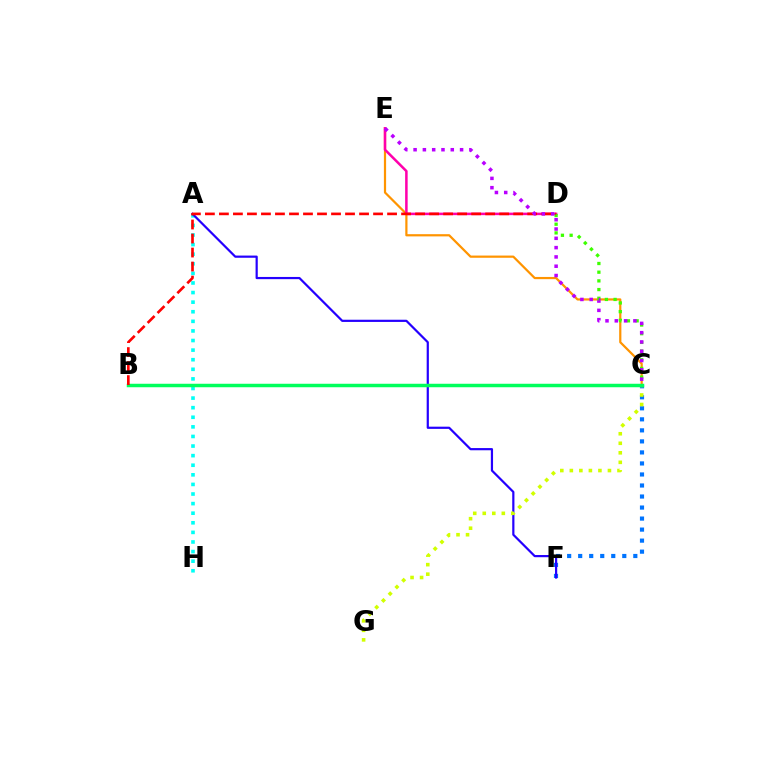{('C', 'E'): [{'color': '#ff9400', 'line_style': 'solid', 'thickness': 1.59}, {'color': '#b900ff', 'line_style': 'dotted', 'thickness': 2.53}], ('C', 'F'): [{'color': '#0074ff', 'line_style': 'dotted', 'thickness': 3.0}], ('A', 'H'): [{'color': '#00fff6', 'line_style': 'dotted', 'thickness': 2.61}], ('D', 'E'): [{'color': '#ff00ac', 'line_style': 'solid', 'thickness': 1.81}], ('A', 'F'): [{'color': '#2500ff', 'line_style': 'solid', 'thickness': 1.59}], ('C', 'G'): [{'color': '#d1ff00', 'line_style': 'dotted', 'thickness': 2.59}], ('C', 'D'): [{'color': '#3dff00', 'line_style': 'dotted', 'thickness': 2.36}], ('B', 'C'): [{'color': '#00ff5c', 'line_style': 'solid', 'thickness': 2.51}], ('B', 'D'): [{'color': '#ff0000', 'line_style': 'dashed', 'thickness': 1.9}]}